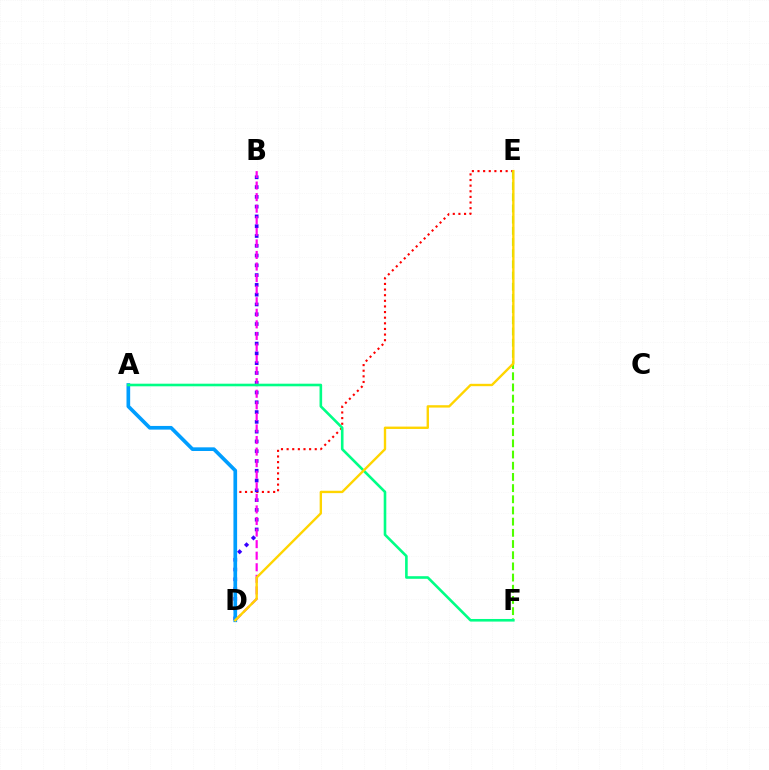{('D', 'E'): [{'color': '#ff0000', 'line_style': 'dotted', 'thickness': 1.53}, {'color': '#ffd500', 'line_style': 'solid', 'thickness': 1.71}], ('B', 'D'): [{'color': '#3700ff', 'line_style': 'dotted', 'thickness': 2.66}, {'color': '#ff00ed', 'line_style': 'dashed', 'thickness': 1.57}], ('E', 'F'): [{'color': '#4fff00', 'line_style': 'dashed', 'thickness': 1.52}], ('A', 'D'): [{'color': '#009eff', 'line_style': 'solid', 'thickness': 2.64}], ('A', 'F'): [{'color': '#00ff86', 'line_style': 'solid', 'thickness': 1.88}]}